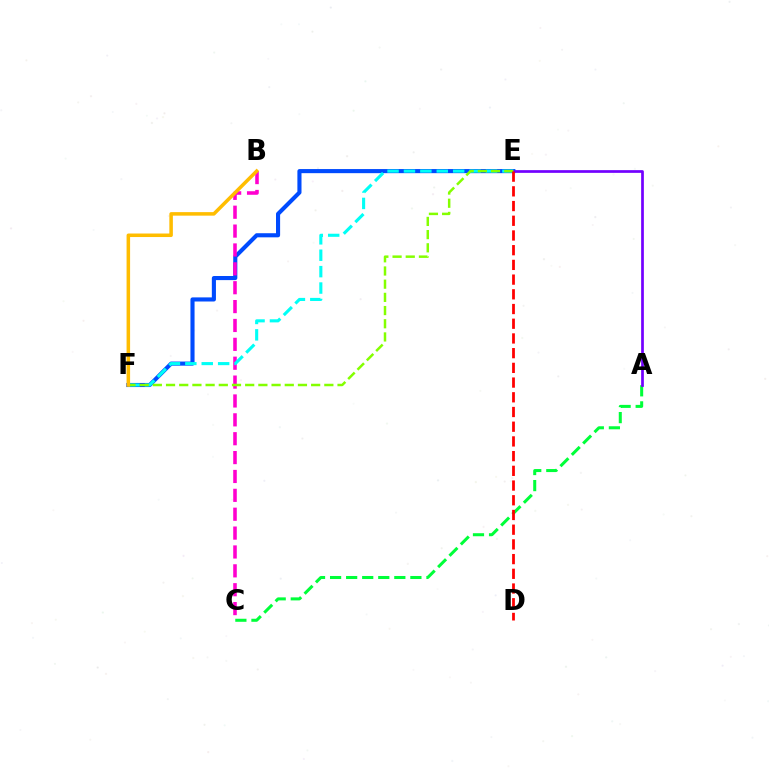{('E', 'F'): [{'color': '#004bff', 'line_style': 'solid', 'thickness': 2.96}, {'color': '#00fff6', 'line_style': 'dashed', 'thickness': 2.23}, {'color': '#84ff00', 'line_style': 'dashed', 'thickness': 1.79}], ('B', 'C'): [{'color': '#ff00cf', 'line_style': 'dashed', 'thickness': 2.56}], ('A', 'C'): [{'color': '#00ff39', 'line_style': 'dashed', 'thickness': 2.18}], ('A', 'E'): [{'color': '#7200ff', 'line_style': 'solid', 'thickness': 1.95}], ('D', 'E'): [{'color': '#ff0000', 'line_style': 'dashed', 'thickness': 2.0}], ('B', 'F'): [{'color': '#ffbd00', 'line_style': 'solid', 'thickness': 2.54}]}